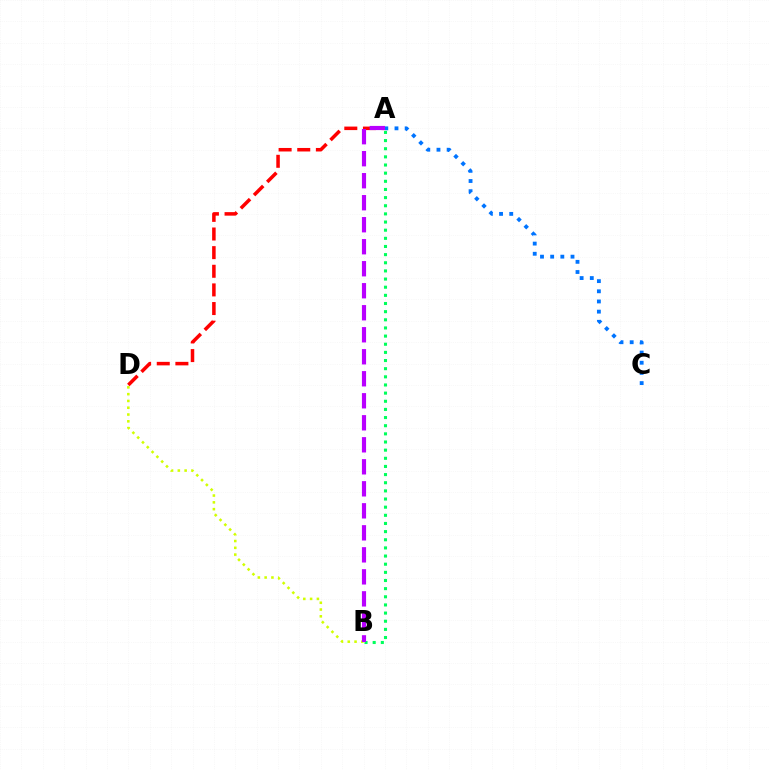{('A', 'D'): [{'color': '#ff0000', 'line_style': 'dashed', 'thickness': 2.53}], ('A', 'C'): [{'color': '#0074ff', 'line_style': 'dotted', 'thickness': 2.76}], ('B', 'D'): [{'color': '#d1ff00', 'line_style': 'dotted', 'thickness': 1.84}], ('A', 'B'): [{'color': '#00ff5c', 'line_style': 'dotted', 'thickness': 2.21}, {'color': '#b900ff', 'line_style': 'dashed', 'thickness': 2.99}]}